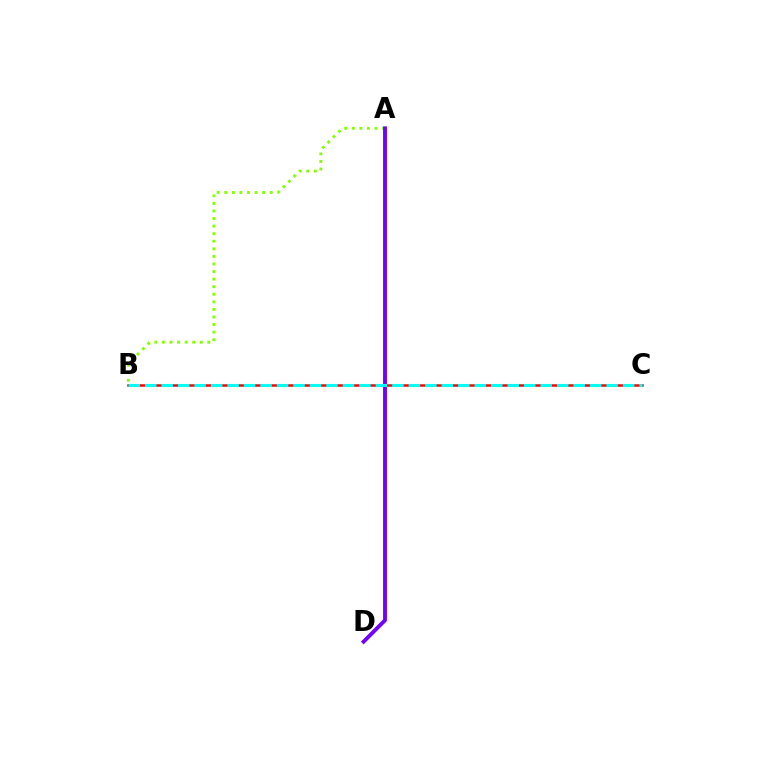{('A', 'B'): [{'color': '#84ff00', 'line_style': 'dotted', 'thickness': 2.06}], ('B', 'C'): [{'color': '#ff0000', 'line_style': 'solid', 'thickness': 1.81}, {'color': '#00fff6', 'line_style': 'dashed', 'thickness': 2.24}], ('A', 'D'): [{'color': '#7200ff', 'line_style': 'solid', 'thickness': 2.8}]}